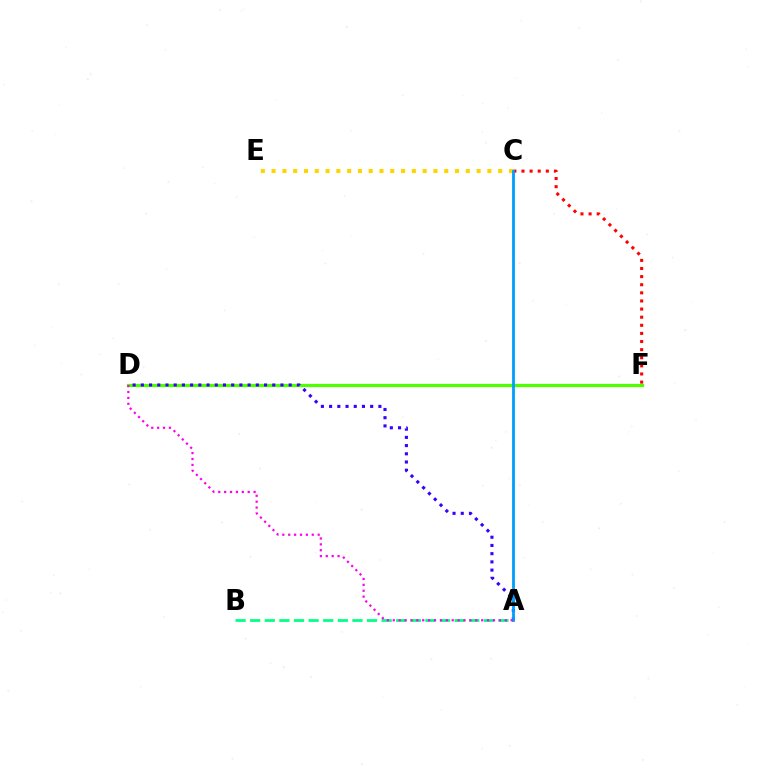{('A', 'B'): [{'color': '#00ff86', 'line_style': 'dashed', 'thickness': 1.98}], ('C', 'E'): [{'color': '#ffd500', 'line_style': 'dotted', 'thickness': 2.93}], ('D', 'F'): [{'color': '#4fff00', 'line_style': 'solid', 'thickness': 2.33}], ('C', 'F'): [{'color': '#ff0000', 'line_style': 'dotted', 'thickness': 2.2}], ('A', 'D'): [{'color': '#3700ff', 'line_style': 'dotted', 'thickness': 2.23}, {'color': '#ff00ed', 'line_style': 'dotted', 'thickness': 1.6}], ('A', 'C'): [{'color': '#009eff', 'line_style': 'solid', 'thickness': 2.03}]}